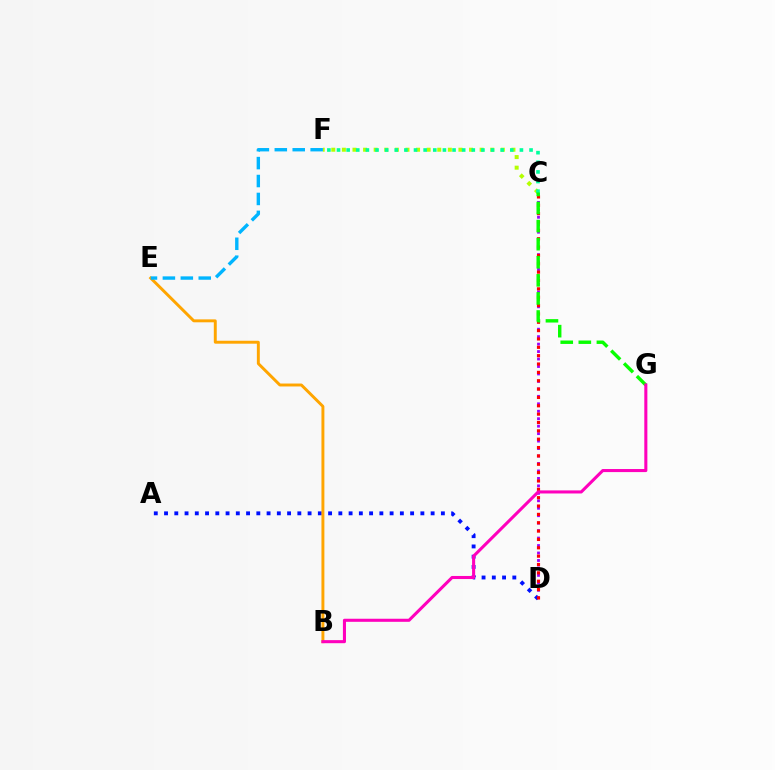{('A', 'D'): [{'color': '#0010ff', 'line_style': 'dotted', 'thickness': 2.79}], ('B', 'E'): [{'color': '#ffa500', 'line_style': 'solid', 'thickness': 2.11}], ('C', 'D'): [{'color': '#9b00ff', 'line_style': 'dotted', 'thickness': 2.03}, {'color': '#ff0000', 'line_style': 'dotted', 'thickness': 2.27}], ('C', 'F'): [{'color': '#b3ff00', 'line_style': 'dotted', 'thickness': 2.88}, {'color': '#00ff9d', 'line_style': 'dotted', 'thickness': 2.62}], ('C', 'G'): [{'color': '#08ff00', 'line_style': 'dashed', 'thickness': 2.46}], ('B', 'G'): [{'color': '#ff00bd', 'line_style': 'solid', 'thickness': 2.21}], ('E', 'F'): [{'color': '#00b5ff', 'line_style': 'dashed', 'thickness': 2.44}]}